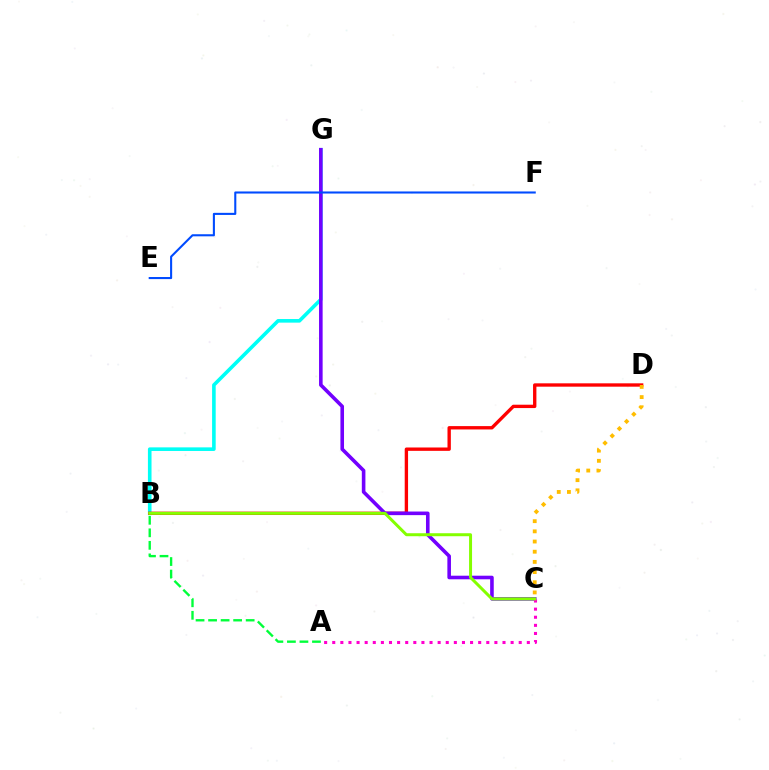{('B', 'G'): [{'color': '#00fff6', 'line_style': 'solid', 'thickness': 2.6}], ('B', 'D'): [{'color': '#ff0000', 'line_style': 'solid', 'thickness': 2.42}], ('C', 'G'): [{'color': '#7200ff', 'line_style': 'solid', 'thickness': 2.59}], ('A', 'C'): [{'color': '#ff00cf', 'line_style': 'dotted', 'thickness': 2.2}], ('A', 'B'): [{'color': '#00ff39', 'line_style': 'dashed', 'thickness': 1.7}], ('E', 'F'): [{'color': '#004bff', 'line_style': 'solid', 'thickness': 1.5}], ('B', 'C'): [{'color': '#84ff00', 'line_style': 'solid', 'thickness': 2.15}], ('C', 'D'): [{'color': '#ffbd00', 'line_style': 'dotted', 'thickness': 2.77}]}